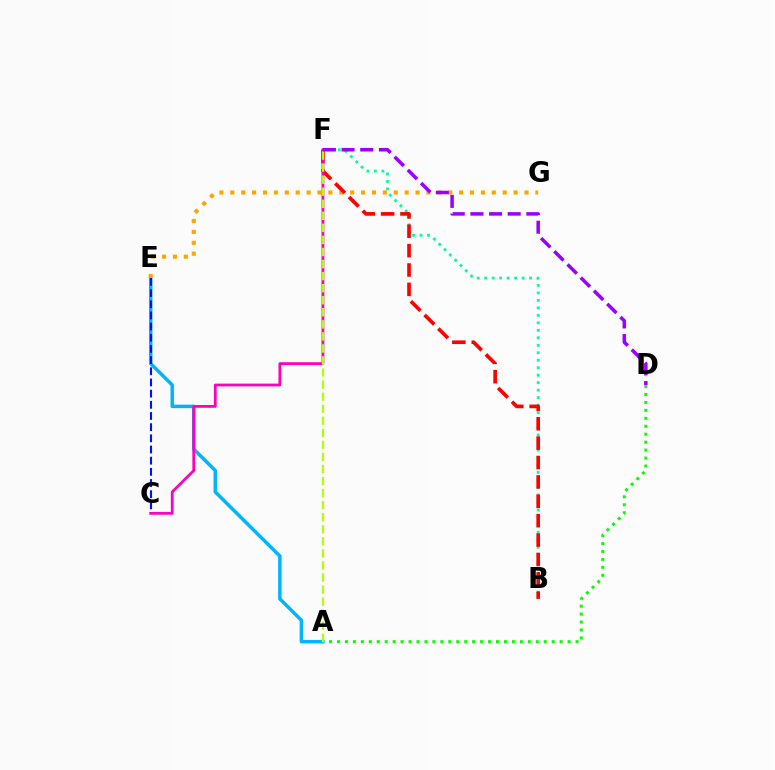{('B', 'F'): [{'color': '#00ff9d', 'line_style': 'dotted', 'thickness': 2.03}, {'color': '#ff0000', 'line_style': 'dashed', 'thickness': 2.63}], ('A', 'E'): [{'color': '#00b5ff', 'line_style': 'solid', 'thickness': 2.51}], ('E', 'G'): [{'color': '#ffa500', 'line_style': 'dotted', 'thickness': 2.96}], ('C', 'E'): [{'color': '#0010ff', 'line_style': 'dashed', 'thickness': 1.52}], ('A', 'D'): [{'color': '#08ff00', 'line_style': 'dotted', 'thickness': 2.16}], ('C', 'F'): [{'color': '#ff00bd', 'line_style': 'solid', 'thickness': 2.01}], ('A', 'F'): [{'color': '#b3ff00', 'line_style': 'dashed', 'thickness': 1.64}], ('D', 'F'): [{'color': '#9b00ff', 'line_style': 'dashed', 'thickness': 2.53}]}